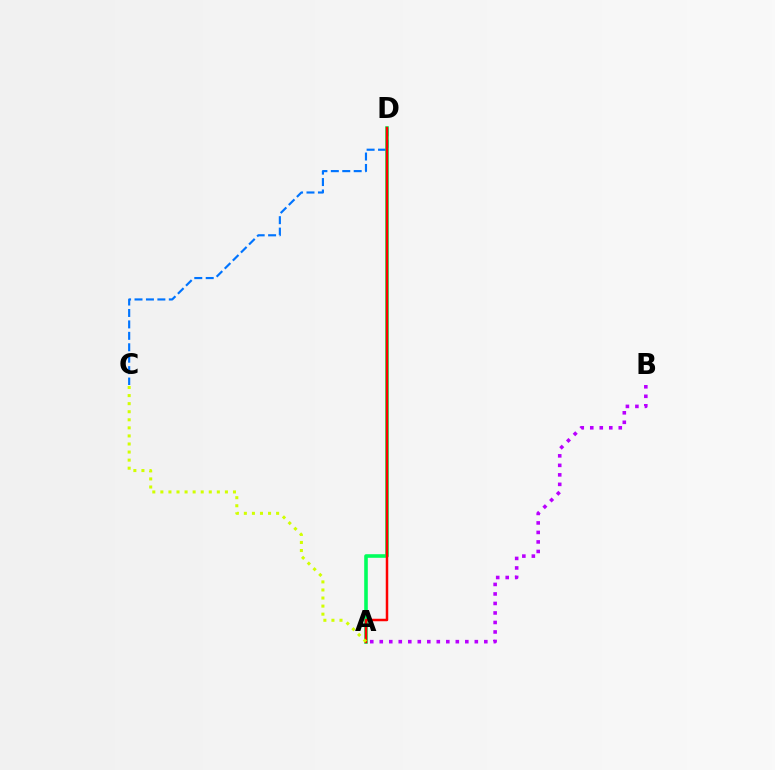{('C', 'D'): [{'color': '#0074ff', 'line_style': 'dashed', 'thickness': 1.55}], ('A', 'D'): [{'color': '#00ff5c', 'line_style': 'solid', 'thickness': 2.58}, {'color': '#ff0000', 'line_style': 'solid', 'thickness': 1.79}], ('A', 'B'): [{'color': '#b900ff', 'line_style': 'dotted', 'thickness': 2.58}], ('A', 'C'): [{'color': '#d1ff00', 'line_style': 'dotted', 'thickness': 2.19}]}